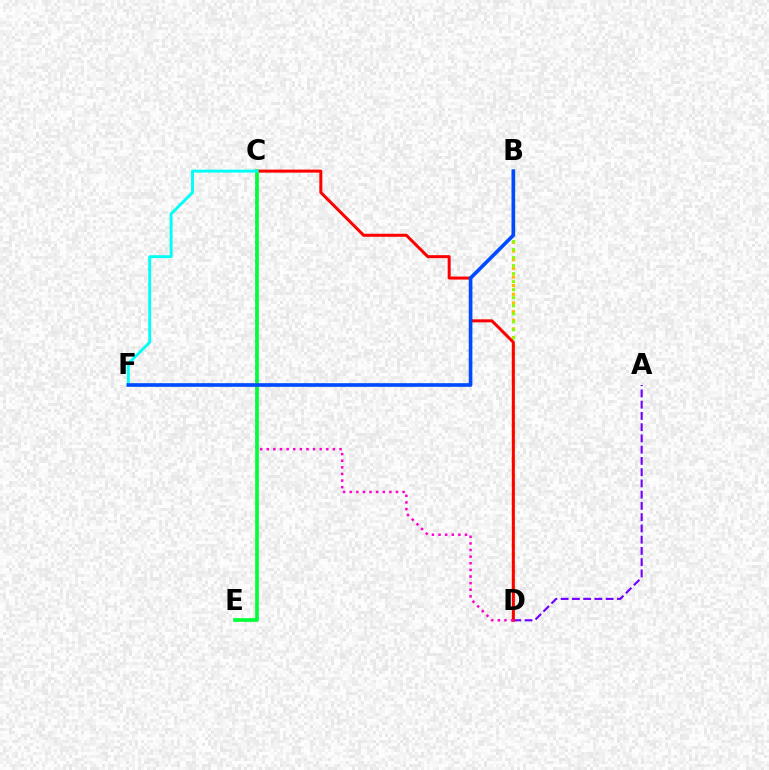{('A', 'D'): [{'color': '#7200ff', 'line_style': 'dashed', 'thickness': 1.53}], ('B', 'D'): [{'color': '#ffbd00', 'line_style': 'dotted', 'thickness': 2.35}, {'color': '#84ff00', 'line_style': 'dotted', 'thickness': 2.18}], ('C', 'D'): [{'color': '#ff0000', 'line_style': 'solid', 'thickness': 2.17}, {'color': '#ff00cf', 'line_style': 'dotted', 'thickness': 1.8}], ('C', 'E'): [{'color': '#00ff39', 'line_style': 'solid', 'thickness': 2.64}], ('C', 'F'): [{'color': '#00fff6', 'line_style': 'solid', 'thickness': 2.08}], ('B', 'F'): [{'color': '#004bff', 'line_style': 'solid', 'thickness': 2.62}]}